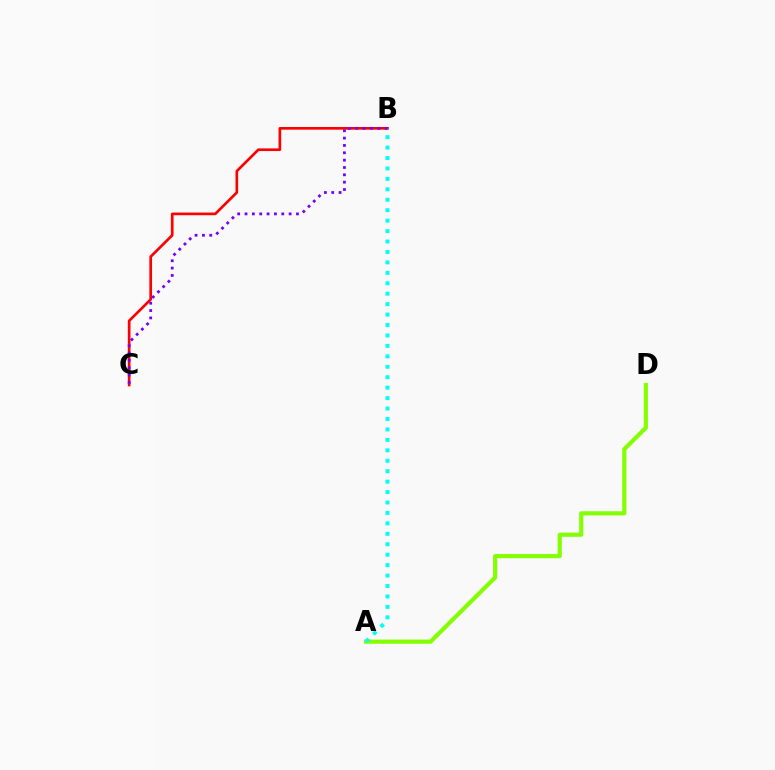{('B', 'C'): [{'color': '#ff0000', 'line_style': 'solid', 'thickness': 1.93}, {'color': '#7200ff', 'line_style': 'dotted', 'thickness': 2.0}], ('A', 'D'): [{'color': '#84ff00', 'line_style': 'solid', 'thickness': 2.99}], ('A', 'B'): [{'color': '#00fff6', 'line_style': 'dotted', 'thickness': 2.84}]}